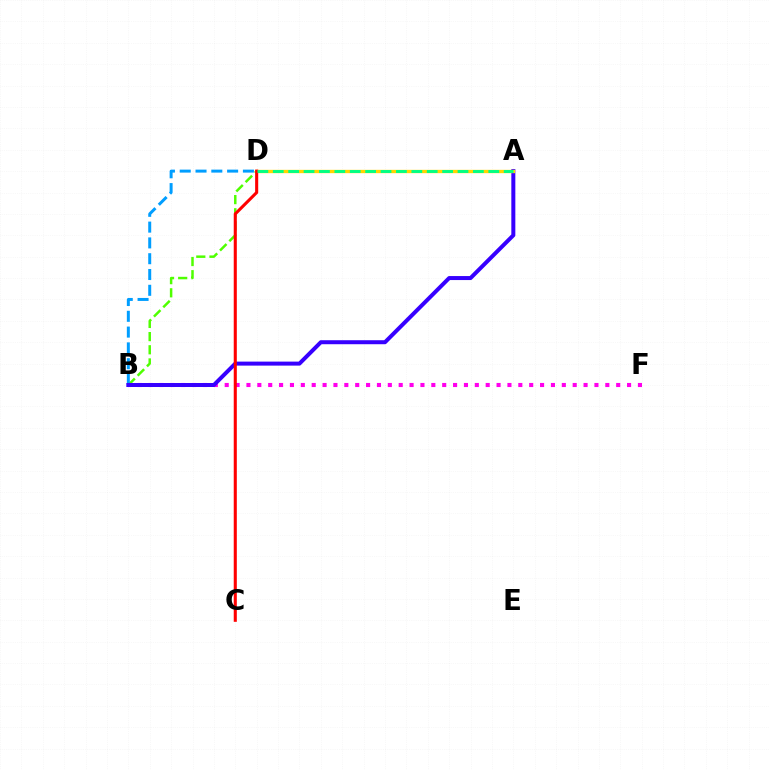{('B', 'D'): [{'color': '#4fff00', 'line_style': 'dashed', 'thickness': 1.79}, {'color': '#009eff', 'line_style': 'dashed', 'thickness': 2.15}], ('B', 'F'): [{'color': '#ff00ed', 'line_style': 'dotted', 'thickness': 2.95}], ('A', 'B'): [{'color': '#3700ff', 'line_style': 'solid', 'thickness': 2.88}], ('A', 'D'): [{'color': '#ffd500', 'line_style': 'solid', 'thickness': 2.4}, {'color': '#00ff86', 'line_style': 'dashed', 'thickness': 2.09}], ('C', 'D'): [{'color': '#ff0000', 'line_style': 'solid', 'thickness': 2.22}]}